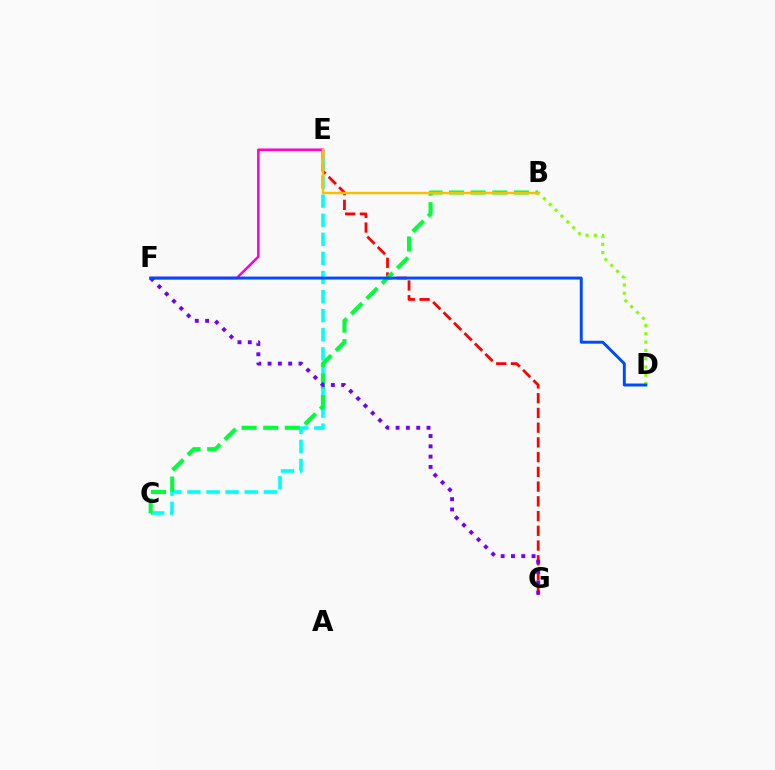{('E', 'G'): [{'color': '#ff0000', 'line_style': 'dashed', 'thickness': 2.0}], ('C', 'E'): [{'color': '#00fff6', 'line_style': 'dashed', 'thickness': 2.59}], ('B', 'D'): [{'color': '#84ff00', 'line_style': 'dotted', 'thickness': 2.24}], ('E', 'F'): [{'color': '#ff00cf', 'line_style': 'solid', 'thickness': 1.8}], ('B', 'C'): [{'color': '#00ff39', 'line_style': 'dashed', 'thickness': 2.94}], ('F', 'G'): [{'color': '#7200ff', 'line_style': 'dotted', 'thickness': 2.8}], ('D', 'F'): [{'color': '#004bff', 'line_style': 'solid', 'thickness': 2.12}], ('B', 'E'): [{'color': '#ffbd00', 'line_style': 'solid', 'thickness': 1.77}]}